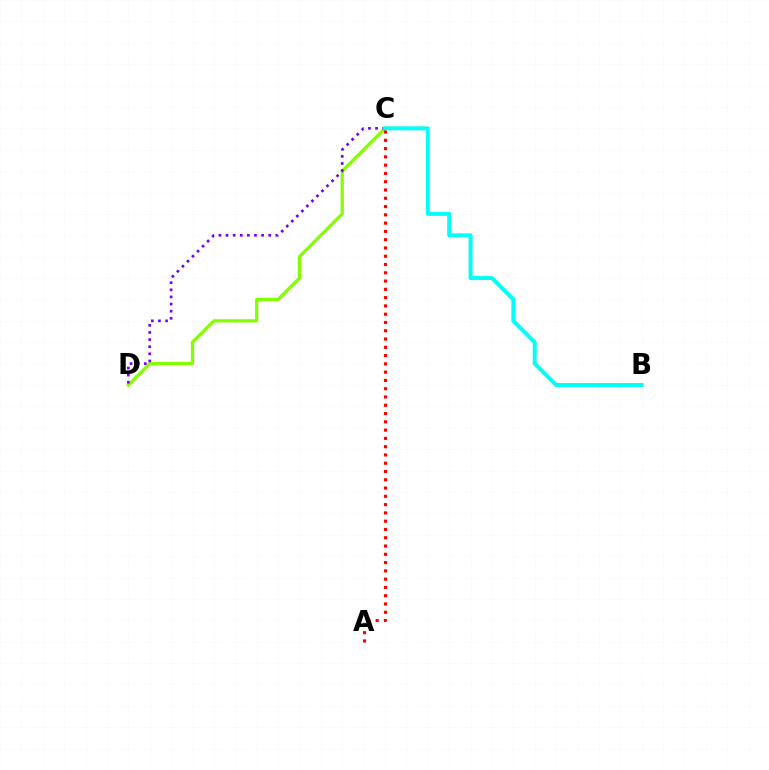{('C', 'D'): [{'color': '#84ff00', 'line_style': 'solid', 'thickness': 2.34}, {'color': '#7200ff', 'line_style': 'dotted', 'thickness': 1.93}], ('B', 'C'): [{'color': '#00fff6', 'line_style': 'solid', 'thickness': 2.85}], ('A', 'C'): [{'color': '#ff0000', 'line_style': 'dotted', 'thickness': 2.25}]}